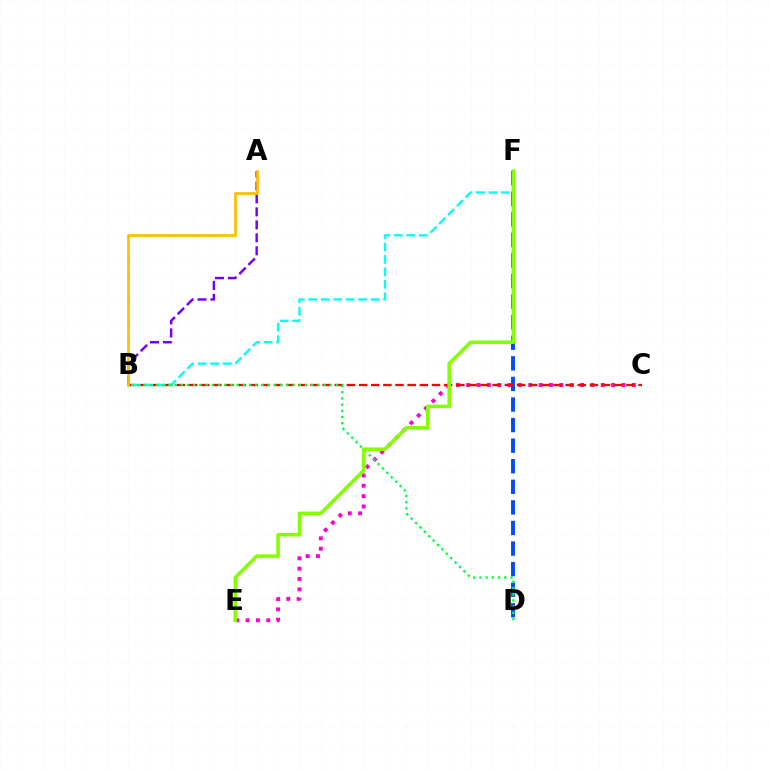{('D', 'F'): [{'color': '#004bff', 'line_style': 'dashed', 'thickness': 2.8}], ('C', 'E'): [{'color': '#ff00cf', 'line_style': 'dotted', 'thickness': 2.81}], ('A', 'B'): [{'color': '#7200ff', 'line_style': 'dashed', 'thickness': 1.76}, {'color': '#ffbd00', 'line_style': 'solid', 'thickness': 1.95}], ('B', 'C'): [{'color': '#ff0000', 'line_style': 'dashed', 'thickness': 1.65}], ('B', 'F'): [{'color': '#00fff6', 'line_style': 'dashed', 'thickness': 1.7}], ('B', 'D'): [{'color': '#00ff39', 'line_style': 'dotted', 'thickness': 1.69}], ('E', 'F'): [{'color': '#84ff00', 'line_style': 'solid', 'thickness': 2.55}]}